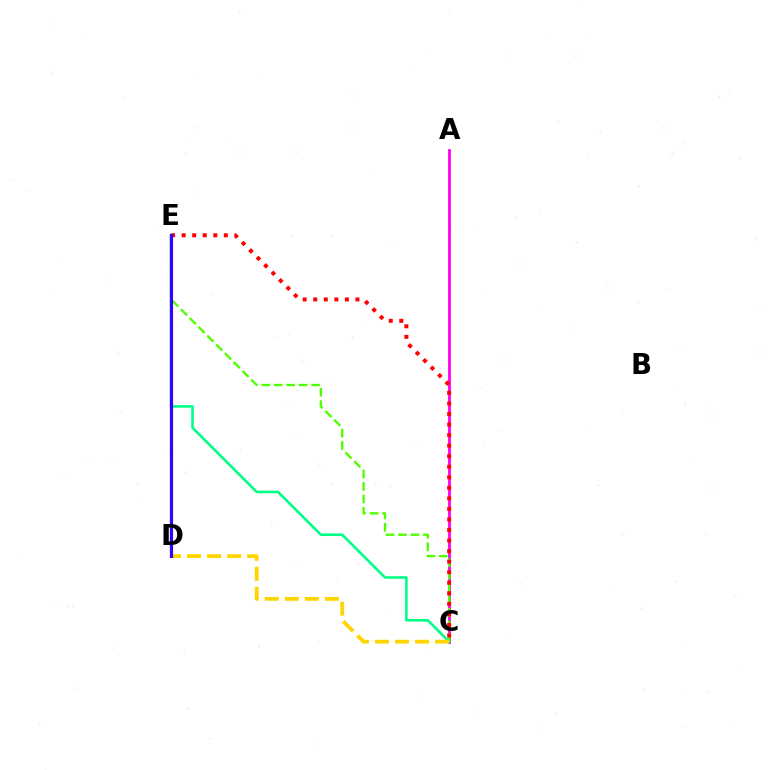{('A', 'C'): [{'color': '#ff00ed', 'line_style': 'solid', 'thickness': 2.02}], ('C', 'E'): [{'color': '#4fff00', 'line_style': 'dashed', 'thickness': 1.69}, {'color': '#ff0000', 'line_style': 'dotted', 'thickness': 2.87}, {'color': '#00ff86', 'line_style': 'solid', 'thickness': 1.87}], ('D', 'E'): [{'color': '#009eff', 'line_style': 'solid', 'thickness': 1.58}, {'color': '#3700ff', 'line_style': 'solid', 'thickness': 2.27}], ('C', 'D'): [{'color': '#ffd500', 'line_style': 'dashed', 'thickness': 2.73}]}